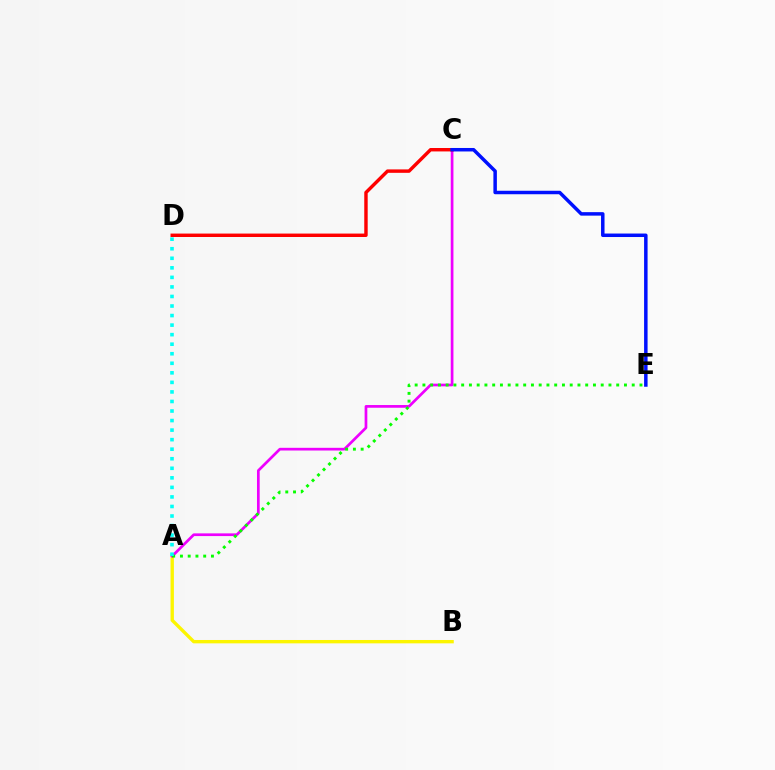{('A', 'B'): [{'color': '#fcf500', 'line_style': 'solid', 'thickness': 2.42}], ('A', 'C'): [{'color': '#ee00ff', 'line_style': 'solid', 'thickness': 1.95}], ('C', 'D'): [{'color': '#ff0000', 'line_style': 'solid', 'thickness': 2.47}], ('A', 'E'): [{'color': '#08ff00', 'line_style': 'dotted', 'thickness': 2.11}], ('C', 'E'): [{'color': '#0010ff', 'line_style': 'solid', 'thickness': 2.51}], ('A', 'D'): [{'color': '#00fff6', 'line_style': 'dotted', 'thickness': 2.59}]}